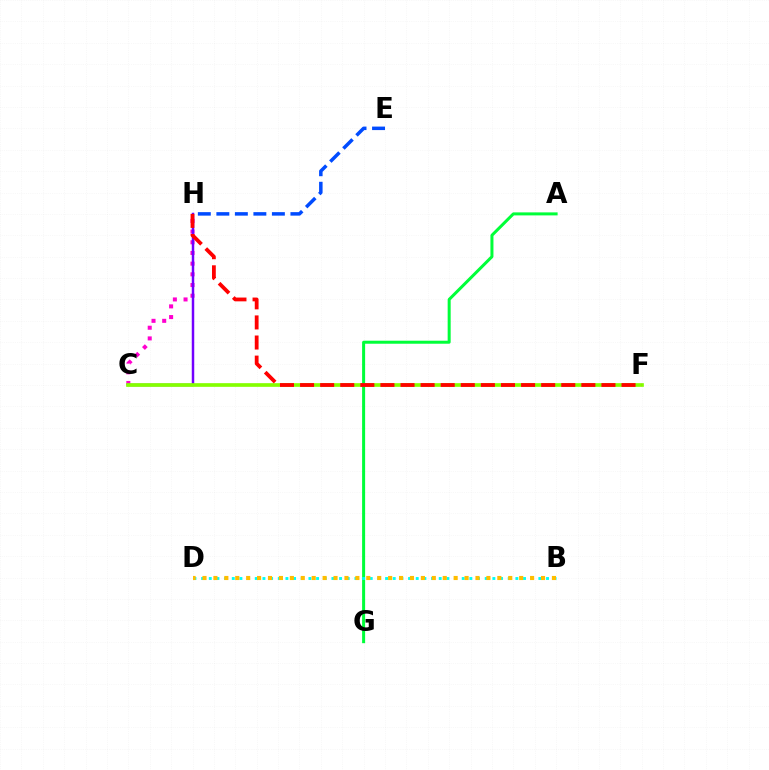{('C', 'H'): [{'color': '#ff00cf', 'line_style': 'dotted', 'thickness': 2.9}, {'color': '#7200ff', 'line_style': 'solid', 'thickness': 1.78}], ('C', 'F'): [{'color': '#84ff00', 'line_style': 'solid', 'thickness': 2.65}], ('E', 'H'): [{'color': '#004bff', 'line_style': 'dashed', 'thickness': 2.52}], ('A', 'G'): [{'color': '#00ff39', 'line_style': 'solid', 'thickness': 2.17}], ('F', 'H'): [{'color': '#ff0000', 'line_style': 'dashed', 'thickness': 2.73}], ('B', 'D'): [{'color': '#00fff6', 'line_style': 'dotted', 'thickness': 2.08}, {'color': '#ffbd00', 'line_style': 'dotted', 'thickness': 2.97}]}